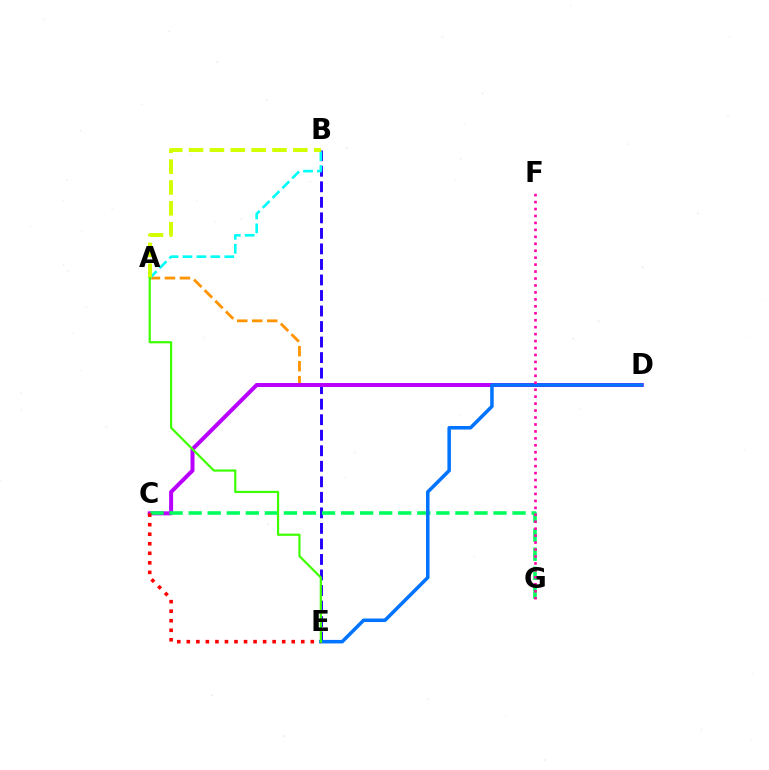{('B', 'E'): [{'color': '#2500ff', 'line_style': 'dashed', 'thickness': 2.11}], ('A', 'D'): [{'color': '#ff9400', 'line_style': 'dashed', 'thickness': 2.04}], ('C', 'D'): [{'color': '#b900ff', 'line_style': 'solid', 'thickness': 2.88}], ('A', 'B'): [{'color': '#00fff6', 'line_style': 'dashed', 'thickness': 1.89}, {'color': '#d1ff00', 'line_style': 'dashed', 'thickness': 2.83}], ('C', 'G'): [{'color': '#00ff5c', 'line_style': 'dashed', 'thickness': 2.59}], ('D', 'E'): [{'color': '#0074ff', 'line_style': 'solid', 'thickness': 2.54}], ('C', 'E'): [{'color': '#ff0000', 'line_style': 'dotted', 'thickness': 2.59}], ('F', 'G'): [{'color': '#ff00ac', 'line_style': 'dotted', 'thickness': 1.89}], ('A', 'E'): [{'color': '#3dff00', 'line_style': 'solid', 'thickness': 1.59}]}